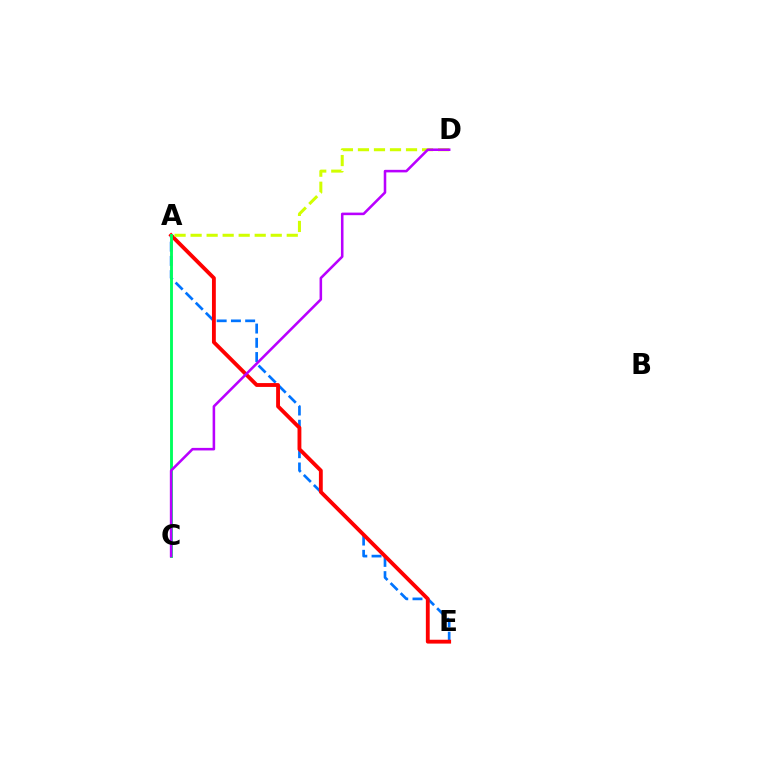{('A', 'E'): [{'color': '#0074ff', 'line_style': 'dashed', 'thickness': 1.93}, {'color': '#ff0000', 'line_style': 'solid', 'thickness': 2.77}], ('A', 'D'): [{'color': '#d1ff00', 'line_style': 'dashed', 'thickness': 2.18}], ('A', 'C'): [{'color': '#00ff5c', 'line_style': 'solid', 'thickness': 2.07}], ('C', 'D'): [{'color': '#b900ff', 'line_style': 'solid', 'thickness': 1.84}]}